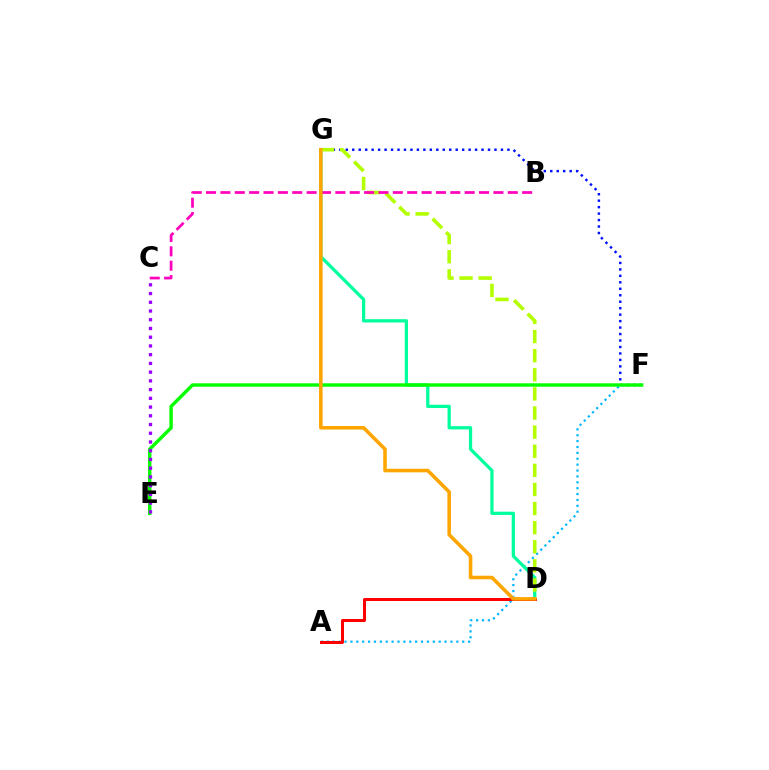{('F', 'G'): [{'color': '#0010ff', 'line_style': 'dotted', 'thickness': 1.76}], ('A', 'F'): [{'color': '#00b5ff', 'line_style': 'dotted', 'thickness': 1.6}], ('D', 'G'): [{'color': '#00ff9d', 'line_style': 'solid', 'thickness': 2.35}, {'color': '#b3ff00', 'line_style': 'dashed', 'thickness': 2.6}, {'color': '#ffa500', 'line_style': 'solid', 'thickness': 2.56}], ('E', 'F'): [{'color': '#08ff00', 'line_style': 'solid', 'thickness': 2.47}], ('A', 'D'): [{'color': '#ff0000', 'line_style': 'solid', 'thickness': 2.16}], ('C', 'E'): [{'color': '#9b00ff', 'line_style': 'dotted', 'thickness': 2.37}], ('B', 'C'): [{'color': '#ff00bd', 'line_style': 'dashed', 'thickness': 1.95}]}